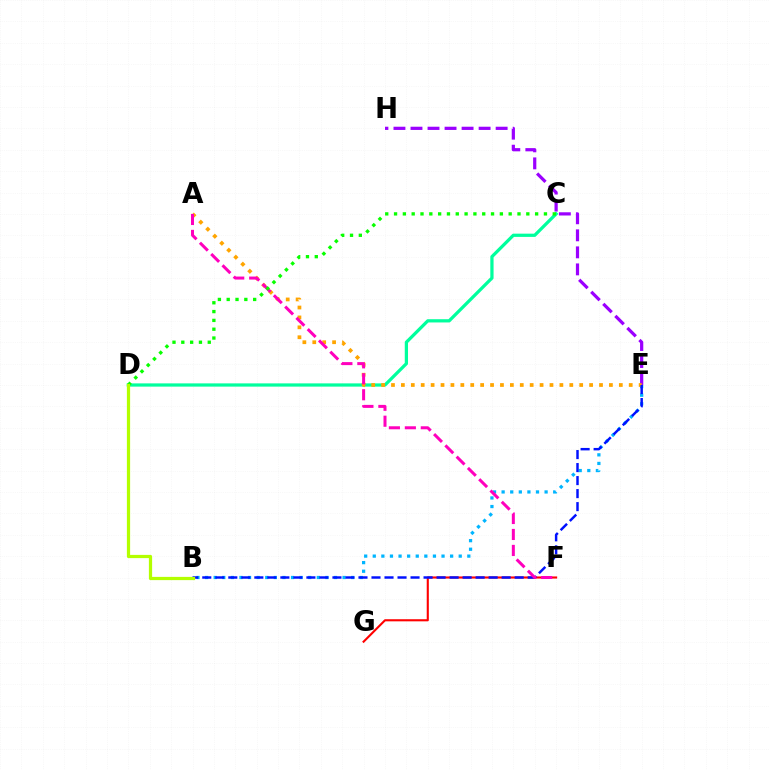{('F', 'G'): [{'color': '#ff0000', 'line_style': 'solid', 'thickness': 1.52}], ('B', 'E'): [{'color': '#00b5ff', 'line_style': 'dotted', 'thickness': 2.34}, {'color': '#0010ff', 'line_style': 'dashed', 'thickness': 1.77}], ('E', 'H'): [{'color': '#9b00ff', 'line_style': 'dashed', 'thickness': 2.31}], ('C', 'D'): [{'color': '#00ff9d', 'line_style': 'solid', 'thickness': 2.33}, {'color': '#08ff00', 'line_style': 'dotted', 'thickness': 2.4}], ('A', 'E'): [{'color': '#ffa500', 'line_style': 'dotted', 'thickness': 2.69}], ('A', 'F'): [{'color': '#ff00bd', 'line_style': 'dashed', 'thickness': 2.17}], ('B', 'D'): [{'color': '#b3ff00', 'line_style': 'solid', 'thickness': 2.33}]}